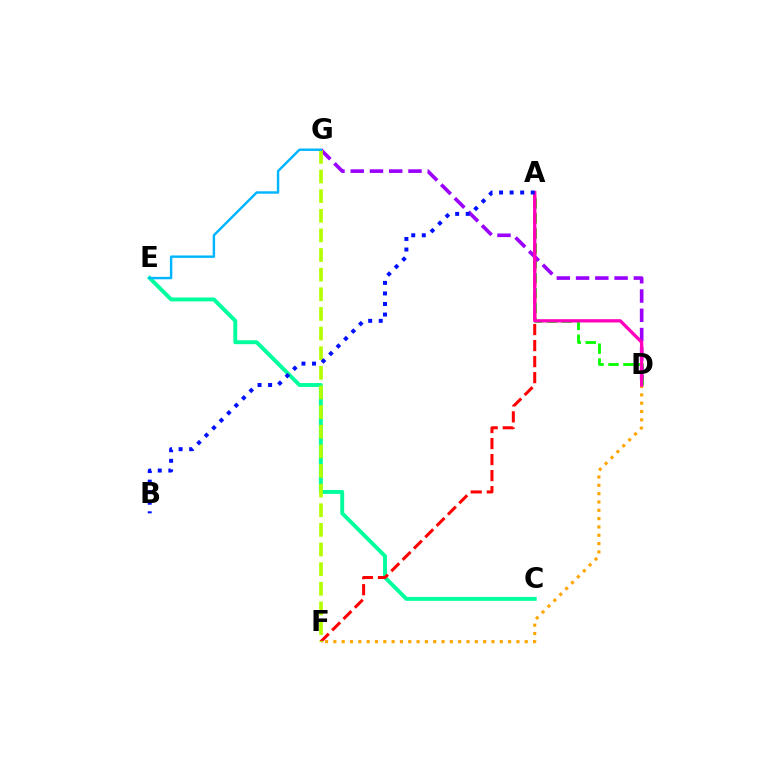{('C', 'E'): [{'color': '#00ff9d', 'line_style': 'solid', 'thickness': 2.82}], ('A', 'D'): [{'color': '#08ff00', 'line_style': 'dashed', 'thickness': 2.03}, {'color': '#ff00bd', 'line_style': 'solid', 'thickness': 2.37}], ('D', 'G'): [{'color': '#9b00ff', 'line_style': 'dashed', 'thickness': 2.62}], ('A', 'F'): [{'color': '#ff0000', 'line_style': 'dashed', 'thickness': 2.18}], ('F', 'G'): [{'color': '#b3ff00', 'line_style': 'dashed', 'thickness': 2.67}], ('E', 'G'): [{'color': '#00b5ff', 'line_style': 'solid', 'thickness': 1.75}], ('D', 'F'): [{'color': '#ffa500', 'line_style': 'dotted', 'thickness': 2.26}], ('A', 'B'): [{'color': '#0010ff', 'line_style': 'dotted', 'thickness': 2.87}]}